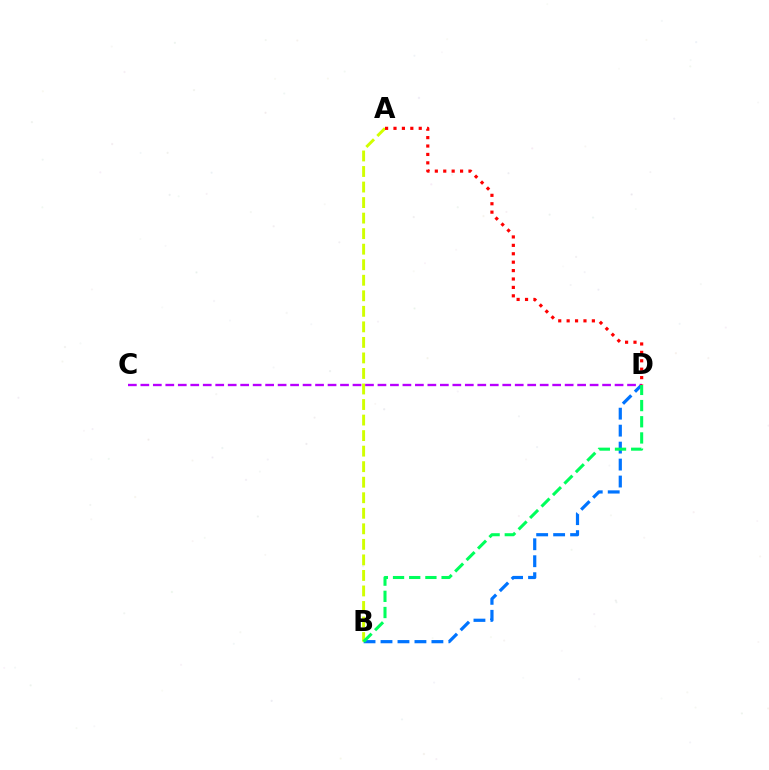{('B', 'D'): [{'color': '#0074ff', 'line_style': 'dashed', 'thickness': 2.3}, {'color': '#00ff5c', 'line_style': 'dashed', 'thickness': 2.2}], ('C', 'D'): [{'color': '#b900ff', 'line_style': 'dashed', 'thickness': 1.7}], ('A', 'B'): [{'color': '#d1ff00', 'line_style': 'dashed', 'thickness': 2.11}], ('A', 'D'): [{'color': '#ff0000', 'line_style': 'dotted', 'thickness': 2.29}]}